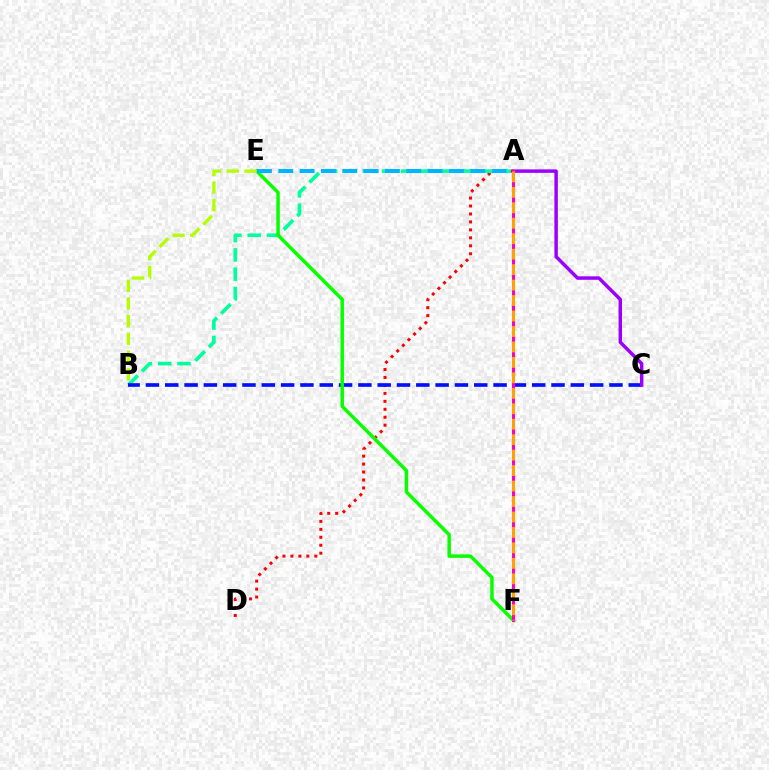{('A', 'D'): [{'color': '#ff0000', 'line_style': 'dotted', 'thickness': 2.16}], ('A', 'B'): [{'color': '#00ff9d', 'line_style': 'dashed', 'thickness': 2.62}], ('B', 'C'): [{'color': '#0010ff', 'line_style': 'dashed', 'thickness': 2.62}], ('E', 'F'): [{'color': '#08ff00', 'line_style': 'solid', 'thickness': 2.5}], ('A', 'C'): [{'color': '#9b00ff', 'line_style': 'solid', 'thickness': 2.49}], ('A', 'E'): [{'color': '#00b5ff', 'line_style': 'dashed', 'thickness': 2.9}], ('A', 'F'): [{'color': '#ff00bd', 'line_style': 'solid', 'thickness': 2.21}, {'color': '#ffa500', 'line_style': 'dashed', 'thickness': 2.1}], ('B', 'E'): [{'color': '#b3ff00', 'line_style': 'dashed', 'thickness': 2.4}]}